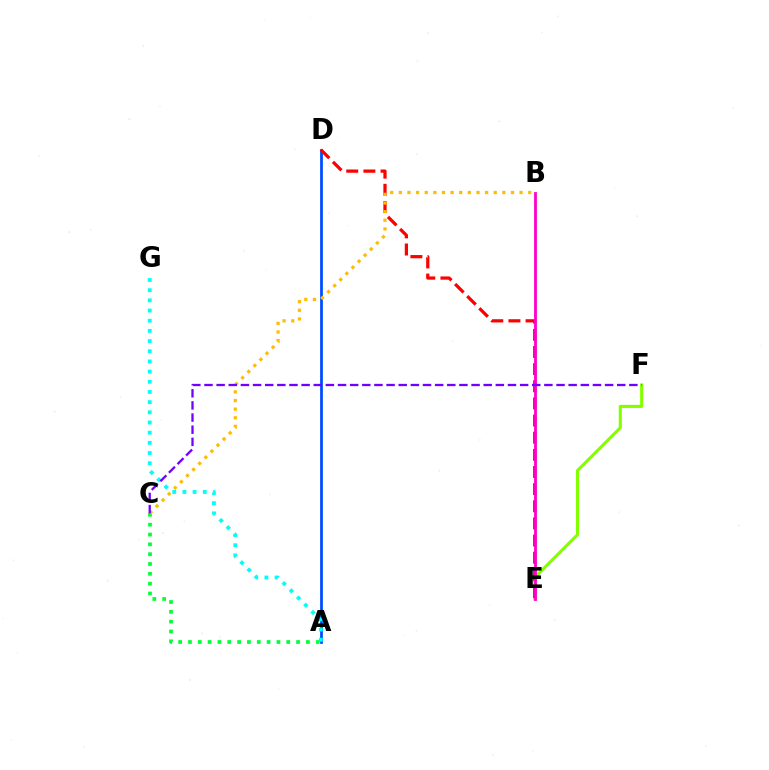{('E', 'F'): [{'color': '#84ff00', 'line_style': 'solid', 'thickness': 2.23}], ('A', 'D'): [{'color': '#004bff', 'line_style': 'solid', 'thickness': 1.98}], ('A', 'G'): [{'color': '#00fff6', 'line_style': 'dotted', 'thickness': 2.77}], ('A', 'C'): [{'color': '#00ff39', 'line_style': 'dotted', 'thickness': 2.67}], ('D', 'E'): [{'color': '#ff0000', 'line_style': 'dashed', 'thickness': 2.33}], ('B', 'C'): [{'color': '#ffbd00', 'line_style': 'dotted', 'thickness': 2.34}], ('B', 'E'): [{'color': '#ff00cf', 'line_style': 'solid', 'thickness': 2.01}], ('C', 'F'): [{'color': '#7200ff', 'line_style': 'dashed', 'thickness': 1.65}]}